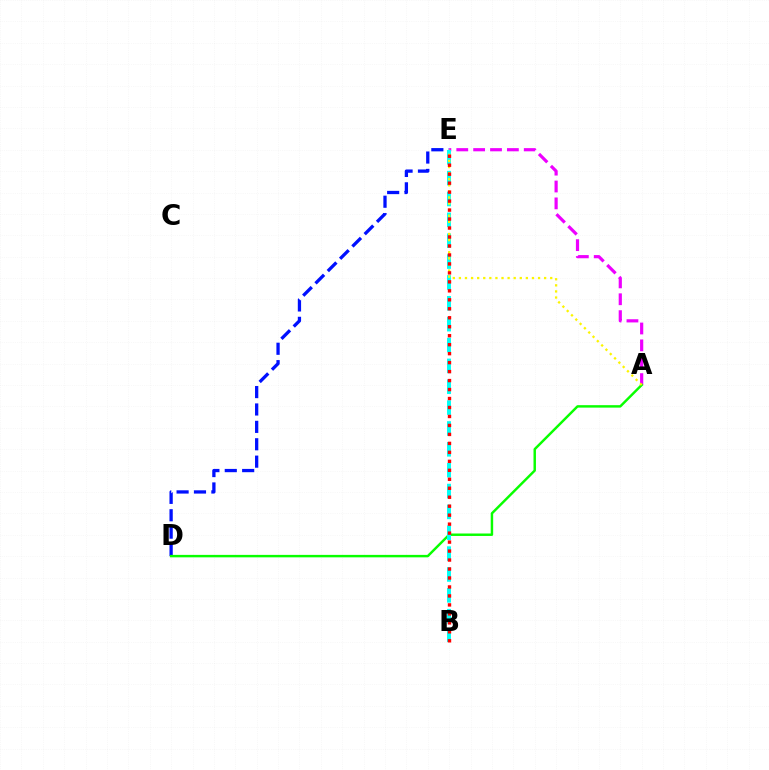{('D', 'E'): [{'color': '#0010ff', 'line_style': 'dashed', 'thickness': 2.36}], ('A', 'E'): [{'color': '#ee00ff', 'line_style': 'dashed', 'thickness': 2.29}, {'color': '#fcf500', 'line_style': 'dotted', 'thickness': 1.65}], ('A', 'D'): [{'color': '#08ff00', 'line_style': 'solid', 'thickness': 1.77}], ('B', 'E'): [{'color': '#00fff6', 'line_style': 'dashed', 'thickness': 2.83}, {'color': '#ff0000', 'line_style': 'dotted', 'thickness': 2.44}]}